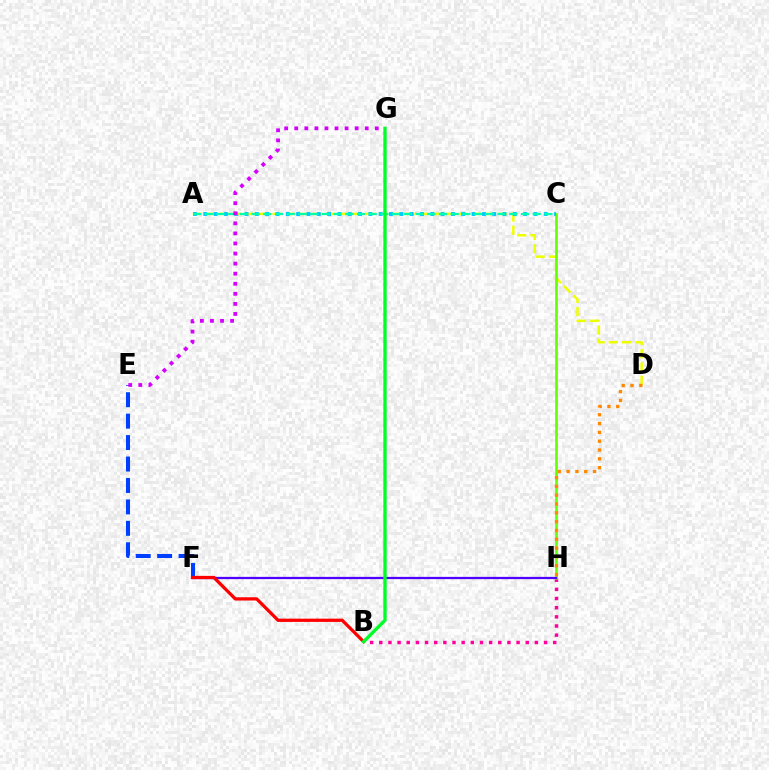{('A', 'D'): [{'color': '#eeff00', 'line_style': 'dashed', 'thickness': 1.81}], ('B', 'H'): [{'color': '#ff00a0', 'line_style': 'dotted', 'thickness': 2.49}], ('E', 'F'): [{'color': '#003fff', 'line_style': 'dashed', 'thickness': 2.91}], ('C', 'H'): [{'color': '#66ff00', 'line_style': 'solid', 'thickness': 1.91}], ('A', 'C'): [{'color': '#00c7ff', 'line_style': 'dotted', 'thickness': 2.8}, {'color': '#00ffaf', 'line_style': 'dashed', 'thickness': 1.59}], ('F', 'H'): [{'color': '#4f00ff', 'line_style': 'solid', 'thickness': 1.62}], ('B', 'F'): [{'color': '#ff0000', 'line_style': 'solid', 'thickness': 2.35}], ('D', 'H'): [{'color': '#ff8800', 'line_style': 'dotted', 'thickness': 2.4}], ('B', 'G'): [{'color': '#00ff27', 'line_style': 'solid', 'thickness': 2.4}], ('E', 'G'): [{'color': '#d600ff', 'line_style': 'dotted', 'thickness': 2.74}]}